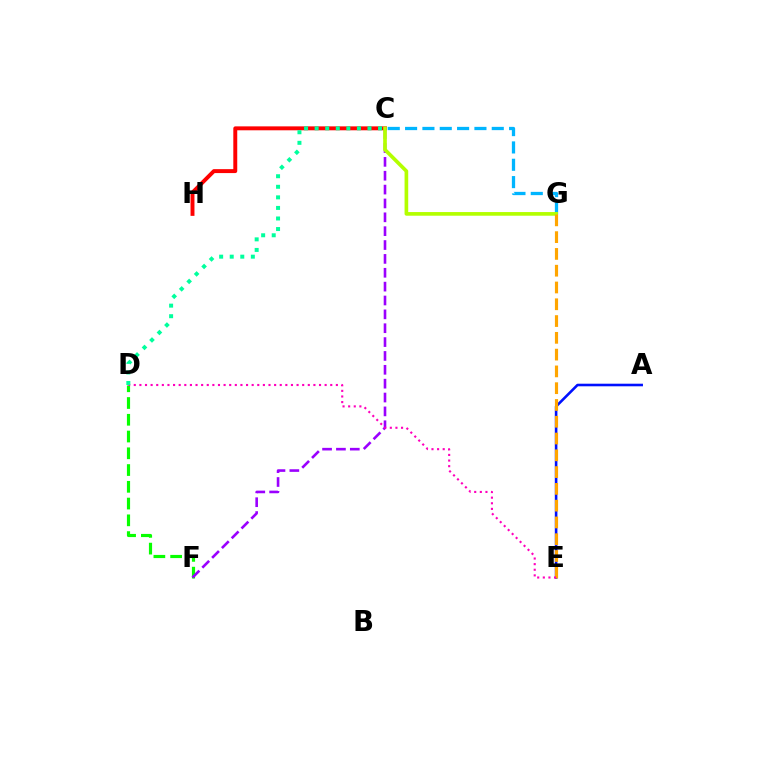{('A', 'E'): [{'color': '#0010ff', 'line_style': 'solid', 'thickness': 1.86}], ('D', 'F'): [{'color': '#08ff00', 'line_style': 'dashed', 'thickness': 2.28}], ('C', 'F'): [{'color': '#9b00ff', 'line_style': 'dashed', 'thickness': 1.88}], ('C', 'G'): [{'color': '#00b5ff', 'line_style': 'dashed', 'thickness': 2.35}, {'color': '#b3ff00', 'line_style': 'solid', 'thickness': 2.64}], ('C', 'H'): [{'color': '#ff0000', 'line_style': 'solid', 'thickness': 2.83}], ('E', 'G'): [{'color': '#ffa500', 'line_style': 'dashed', 'thickness': 2.28}], ('D', 'E'): [{'color': '#ff00bd', 'line_style': 'dotted', 'thickness': 1.53}], ('C', 'D'): [{'color': '#00ff9d', 'line_style': 'dotted', 'thickness': 2.87}]}